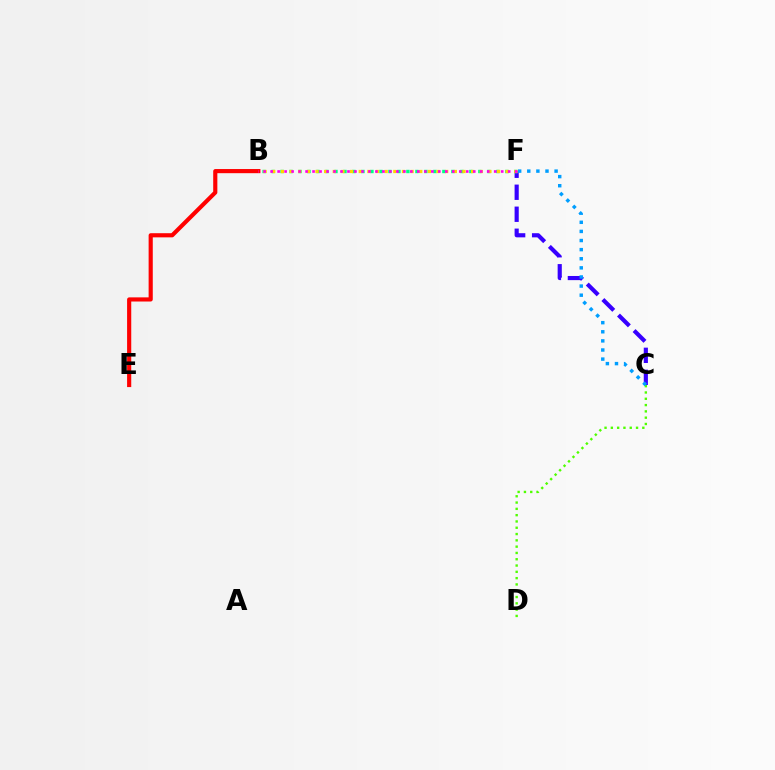{('C', 'F'): [{'color': '#3700ff', 'line_style': 'dashed', 'thickness': 2.99}, {'color': '#009eff', 'line_style': 'dotted', 'thickness': 2.48}], ('B', 'F'): [{'color': '#00ff86', 'line_style': 'dotted', 'thickness': 2.44}, {'color': '#ffd500', 'line_style': 'dotted', 'thickness': 2.35}, {'color': '#ff00ed', 'line_style': 'dotted', 'thickness': 1.9}], ('B', 'E'): [{'color': '#ff0000', 'line_style': 'solid', 'thickness': 2.99}], ('C', 'D'): [{'color': '#4fff00', 'line_style': 'dotted', 'thickness': 1.71}]}